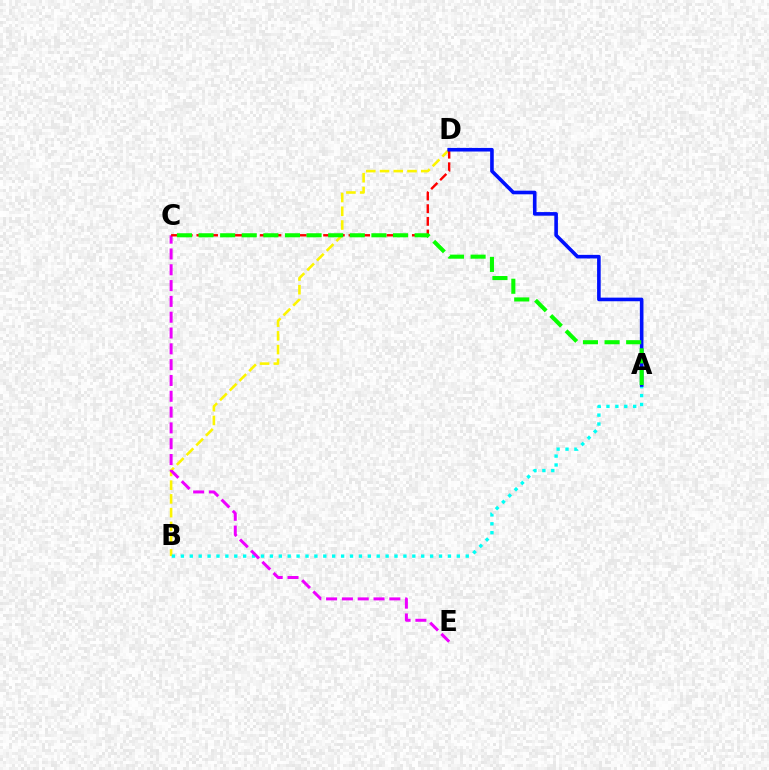{('B', 'D'): [{'color': '#fcf500', 'line_style': 'dashed', 'thickness': 1.87}], ('A', 'B'): [{'color': '#00fff6', 'line_style': 'dotted', 'thickness': 2.42}], ('C', 'E'): [{'color': '#ee00ff', 'line_style': 'dashed', 'thickness': 2.15}], ('C', 'D'): [{'color': '#ff0000', 'line_style': 'dashed', 'thickness': 1.72}], ('A', 'D'): [{'color': '#0010ff', 'line_style': 'solid', 'thickness': 2.6}], ('A', 'C'): [{'color': '#08ff00', 'line_style': 'dashed', 'thickness': 2.94}]}